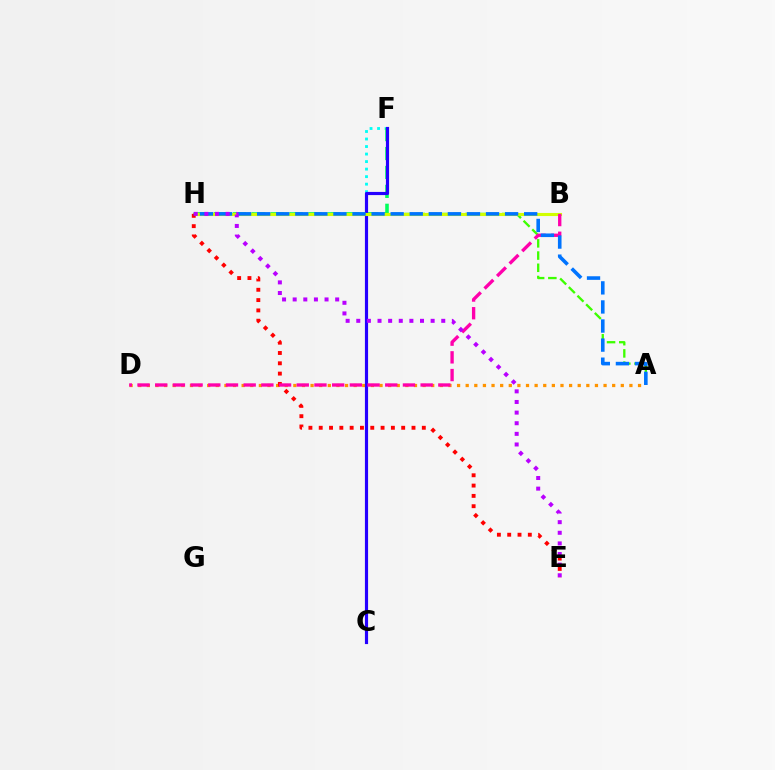{('C', 'F'): [{'color': '#00fff6', 'line_style': 'dotted', 'thickness': 2.04}, {'color': '#2500ff', 'line_style': 'solid', 'thickness': 2.27}], ('F', 'H'): [{'color': '#00ff5c', 'line_style': 'dashed', 'thickness': 2.57}], ('A', 'D'): [{'color': '#ff9400', 'line_style': 'dotted', 'thickness': 2.34}], ('A', 'H'): [{'color': '#3dff00', 'line_style': 'dashed', 'thickness': 1.66}, {'color': '#0074ff', 'line_style': 'dashed', 'thickness': 2.59}], ('B', 'H'): [{'color': '#d1ff00', 'line_style': 'solid', 'thickness': 2.23}], ('E', 'H'): [{'color': '#ff0000', 'line_style': 'dotted', 'thickness': 2.8}, {'color': '#b900ff', 'line_style': 'dotted', 'thickness': 2.89}], ('B', 'D'): [{'color': '#ff00ac', 'line_style': 'dashed', 'thickness': 2.4}]}